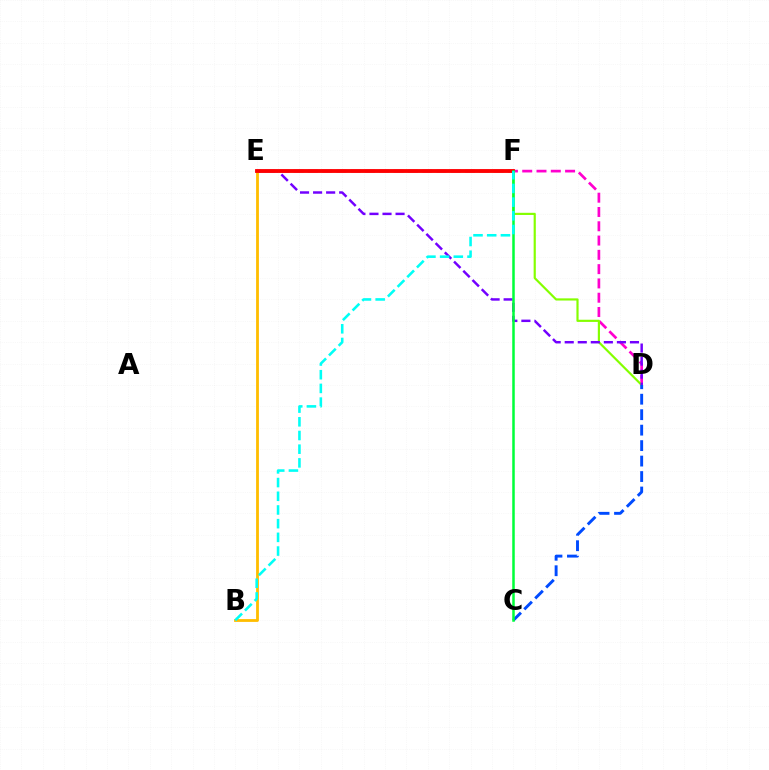{('D', 'E'): [{'color': '#ff00cf', 'line_style': 'dashed', 'thickness': 1.94}, {'color': '#84ff00', 'line_style': 'solid', 'thickness': 1.56}, {'color': '#7200ff', 'line_style': 'dashed', 'thickness': 1.77}], ('B', 'E'): [{'color': '#ffbd00', 'line_style': 'solid', 'thickness': 2.03}], ('E', 'F'): [{'color': '#ff0000', 'line_style': 'solid', 'thickness': 2.76}], ('C', 'D'): [{'color': '#004bff', 'line_style': 'dashed', 'thickness': 2.1}], ('C', 'F'): [{'color': '#00ff39', 'line_style': 'solid', 'thickness': 1.81}], ('B', 'F'): [{'color': '#00fff6', 'line_style': 'dashed', 'thickness': 1.86}]}